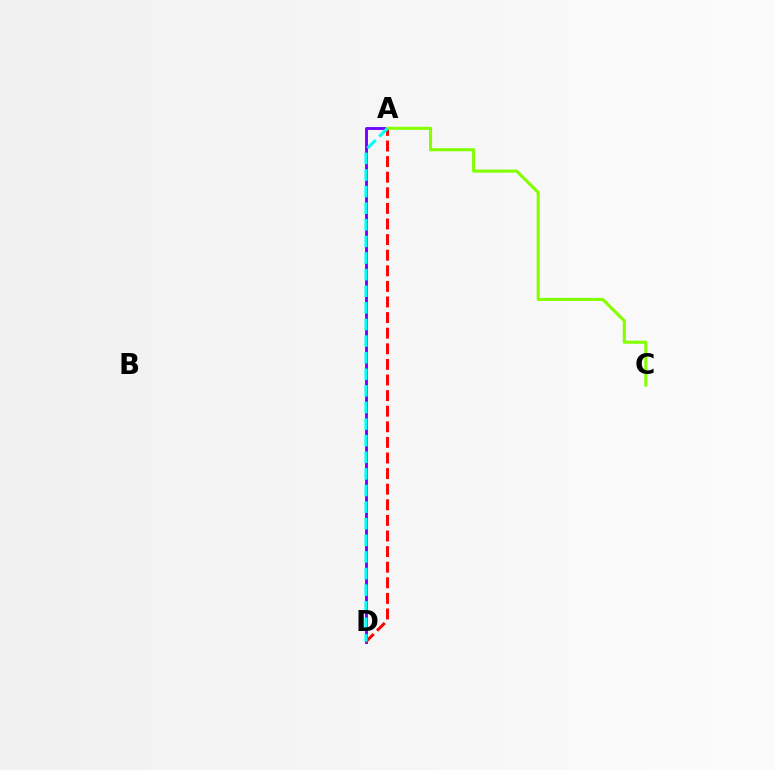{('A', 'D'): [{'color': '#7200ff', 'line_style': 'solid', 'thickness': 2.07}, {'color': '#ff0000', 'line_style': 'dashed', 'thickness': 2.12}, {'color': '#00fff6', 'line_style': 'dashed', 'thickness': 2.26}], ('A', 'C'): [{'color': '#84ff00', 'line_style': 'solid', 'thickness': 2.22}]}